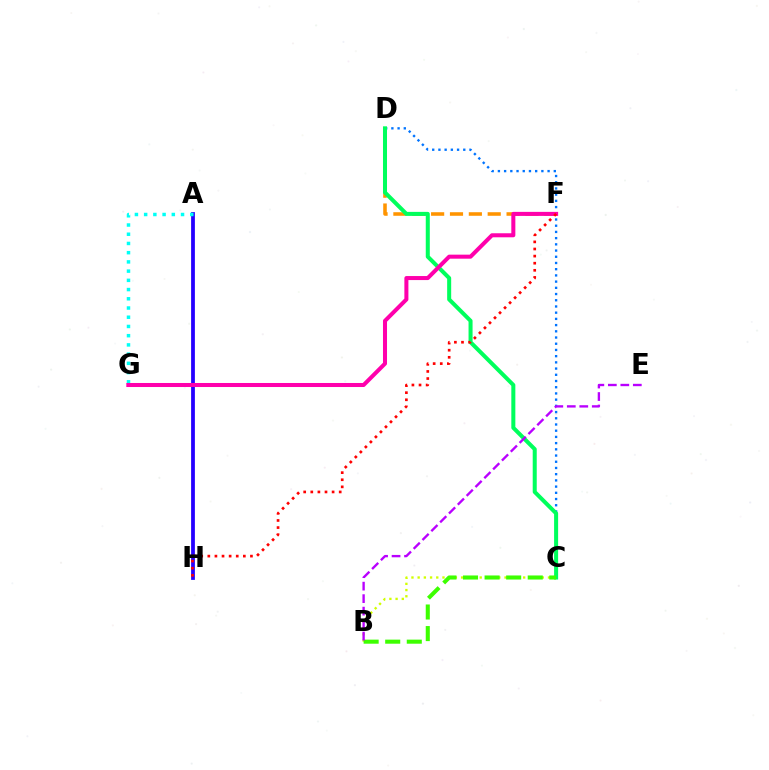{('C', 'D'): [{'color': '#0074ff', 'line_style': 'dotted', 'thickness': 1.69}, {'color': '#00ff5c', 'line_style': 'solid', 'thickness': 2.9}], ('B', 'C'): [{'color': '#d1ff00', 'line_style': 'dotted', 'thickness': 1.69}, {'color': '#3dff00', 'line_style': 'dashed', 'thickness': 2.93}], ('A', 'H'): [{'color': '#2500ff', 'line_style': 'solid', 'thickness': 2.71}], ('D', 'F'): [{'color': '#ff9400', 'line_style': 'dashed', 'thickness': 2.56}], ('A', 'G'): [{'color': '#00fff6', 'line_style': 'dotted', 'thickness': 2.51}], ('F', 'G'): [{'color': '#ff00ac', 'line_style': 'solid', 'thickness': 2.9}], ('F', 'H'): [{'color': '#ff0000', 'line_style': 'dotted', 'thickness': 1.93}], ('B', 'E'): [{'color': '#b900ff', 'line_style': 'dashed', 'thickness': 1.7}]}